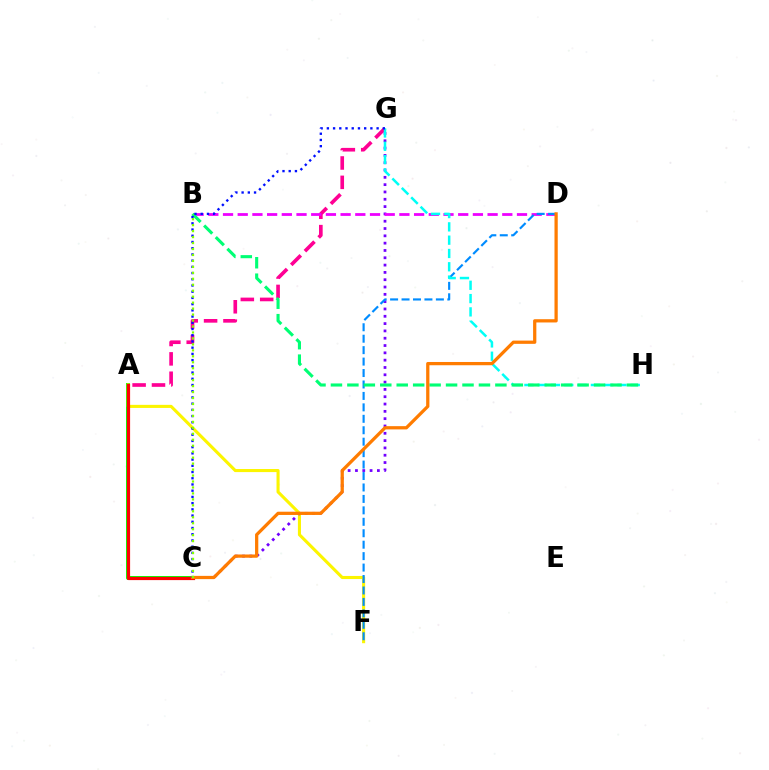{('A', 'C'): [{'color': '#08ff00', 'line_style': 'solid', 'thickness': 2.86}, {'color': '#ff0000', 'line_style': 'solid', 'thickness': 2.3}], ('A', 'F'): [{'color': '#fcf500', 'line_style': 'solid', 'thickness': 2.22}], ('A', 'G'): [{'color': '#ff0094', 'line_style': 'dashed', 'thickness': 2.63}], ('C', 'G'): [{'color': '#7200ff', 'line_style': 'dotted', 'thickness': 1.99}, {'color': '#0010ff', 'line_style': 'dotted', 'thickness': 1.69}], ('B', 'D'): [{'color': '#ee00ff', 'line_style': 'dashed', 'thickness': 2.0}], ('D', 'F'): [{'color': '#008cff', 'line_style': 'dashed', 'thickness': 1.55}], ('G', 'H'): [{'color': '#00fff6', 'line_style': 'dashed', 'thickness': 1.81}], ('B', 'H'): [{'color': '#00ff74', 'line_style': 'dashed', 'thickness': 2.23}], ('C', 'D'): [{'color': '#ff7c00', 'line_style': 'solid', 'thickness': 2.34}], ('B', 'C'): [{'color': '#84ff00', 'line_style': 'dotted', 'thickness': 1.62}]}